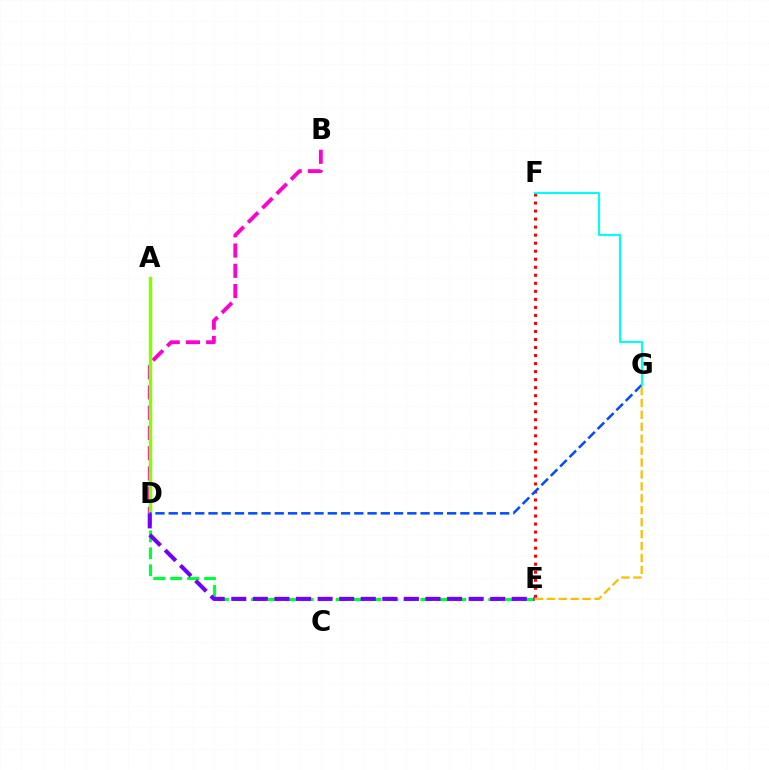{('E', 'F'): [{'color': '#ff0000', 'line_style': 'dotted', 'thickness': 2.18}], ('B', 'D'): [{'color': '#ff00cf', 'line_style': 'dashed', 'thickness': 2.75}], ('D', 'E'): [{'color': '#00ff39', 'line_style': 'dashed', 'thickness': 2.3}, {'color': '#7200ff', 'line_style': 'dashed', 'thickness': 2.93}], ('A', 'D'): [{'color': '#84ff00', 'line_style': 'solid', 'thickness': 2.49}], ('D', 'G'): [{'color': '#004bff', 'line_style': 'dashed', 'thickness': 1.8}], ('F', 'G'): [{'color': '#00fff6', 'line_style': 'solid', 'thickness': 1.53}], ('E', 'G'): [{'color': '#ffbd00', 'line_style': 'dashed', 'thickness': 1.62}]}